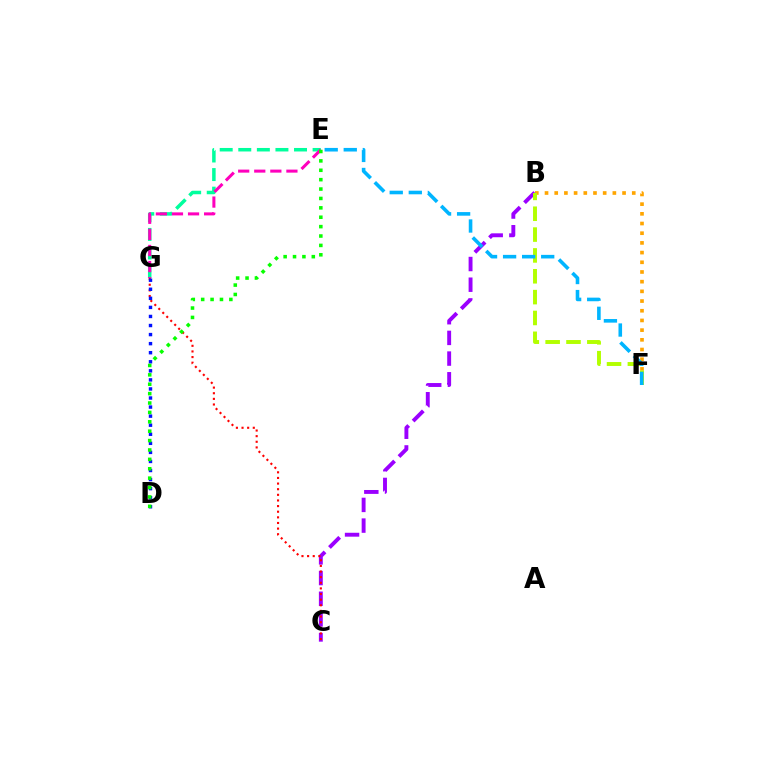{('B', 'F'): [{'color': '#ffa500', 'line_style': 'dotted', 'thickness': 2.63}, {'color': '#b3ff00', 'line_style': 'dashed', 'thickness': 2.83}], ('E', 'G'): [{'color': '#00ff9d', 'line_style': 'dashed', 'thickness': 2.52}, {'color': '#ff00bd', 'line_style': 'dashed', 'thickness': 2.18}], ('B', 'C'): [{'color': '#9b00ff', 'line_style': 'dashed', 'thickness': 2.81}], ('C', 'G'): [{'color': '#ff0000', 'line_style': 'dotted', 'thickness': 1.53}], ('E', 'F'): [{'color': '#00b5ff', 'line_style': 'dashed', 'thickness': 2.59}], ('D', 'G'): [{'color': '#0010ff', 'line_style': 'dotted', 'thickness': 2.46}], ('D', 'E'): [{'color': '#08ff00', 'line_style': 'dotted', 'thickness': 2.55}]}